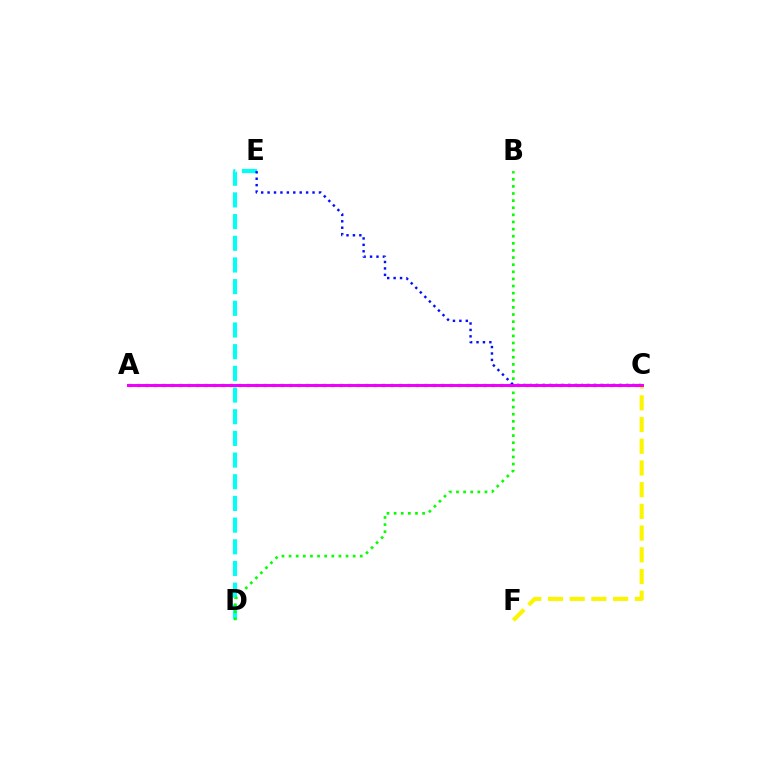{('D', 'E'): [{'color': '#00fff6', 'line_style': 'dashed', 'thickness': 2.95}], ('C', 'F'): [{'color': '#fcf500', 'line_style': 'dashed', 'thickness': 2.95}], ('A', 'C'): [{'color': '#ff0000', 'line_style': 'dotted', 'thickness': 2.3}, {'color': '#ee00ff', 'line_style': 'solid', 'thickness': 2.14}], ('B', 'D'): [{'color': '#08ff00', 'line_style': 'dotted', 'thickness': 1.93}], ('C', 'E'): [{'color': '#0010ff', 'line_style': 'dotted', 'thickness': 1.74}]}